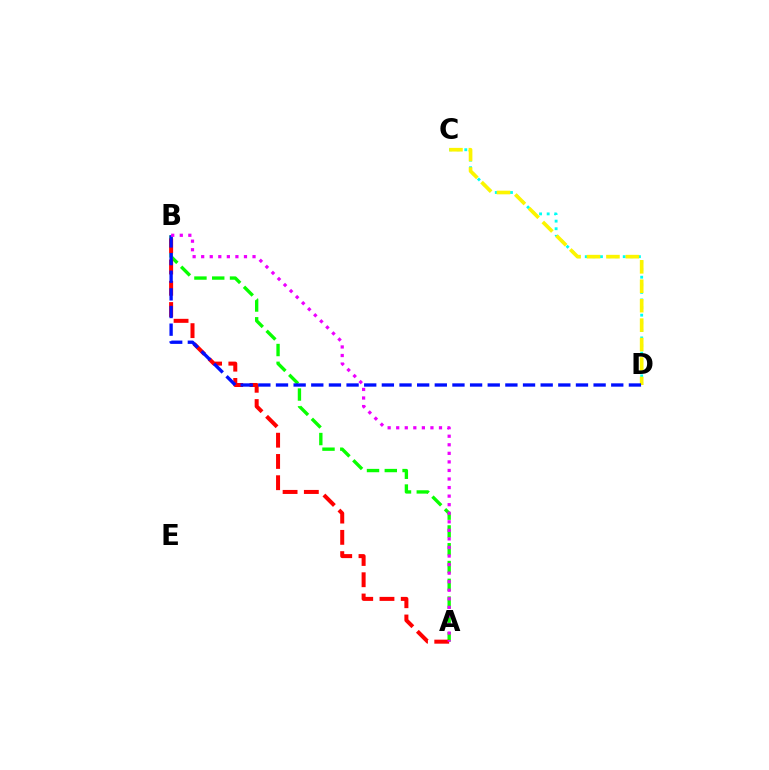{('A', 'B'): [{'color': '#08ff00', 'line_style': 'dashed', 'thickness': 2.42}, {'color': '#ff0000', 'line_style': 'dashed', 'thickness': 2.89}, {'color': '#ee00ff', 'line_style': 'dotted', 'thickness': 2.33}], ('C', 'D'): [{'color': '#00fff6', 'line_style': 'dotted', 'thickness': 2.06}, {'color': '#fcf500', 'line_style': 'dashed', 'thickness': 2.64}], ('B', 'D'): [{'color': '#0010ff', 'line_style': 'dashed', 'thickness': 2.4}]}